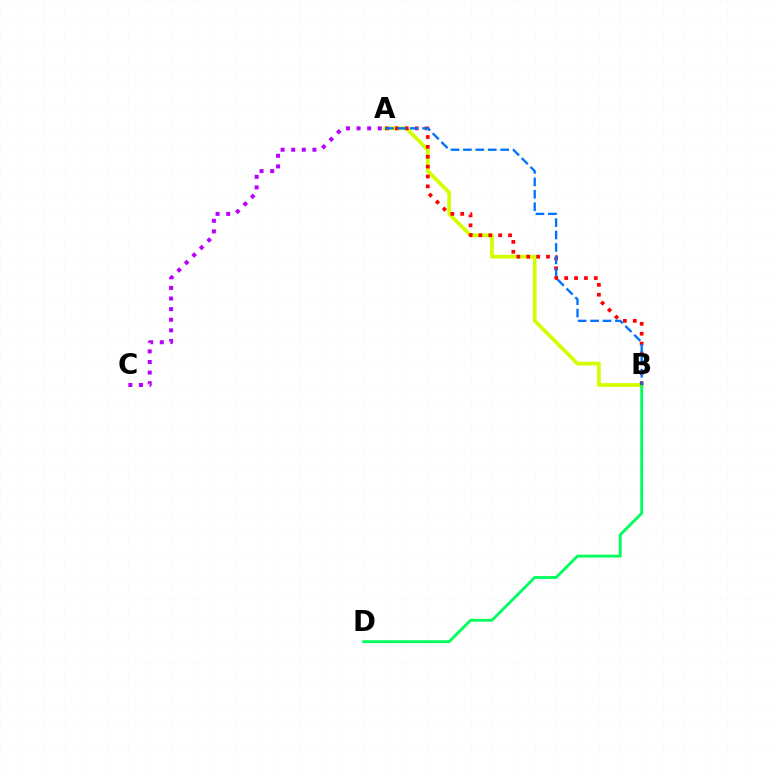{('A', 'B'): [{'color': '#d1ff00', 'line_style': 'solid', 'thickness': 2.69}, {'color': '#ff0000', 'line_style': 'dotted', 'thickness': 2.69}, {'color': '#0074ff', 'line_style': 'dashed', 'thickness': 1.69}], ('B', 'D'): [{'color': '#00ff5c', 'line_style': 'solid', 'thickness': 2.06}], ('A', 'C'): [{'color': '#b900ff', 'line_style': 'dotted', 'thickness': 2.88}]}